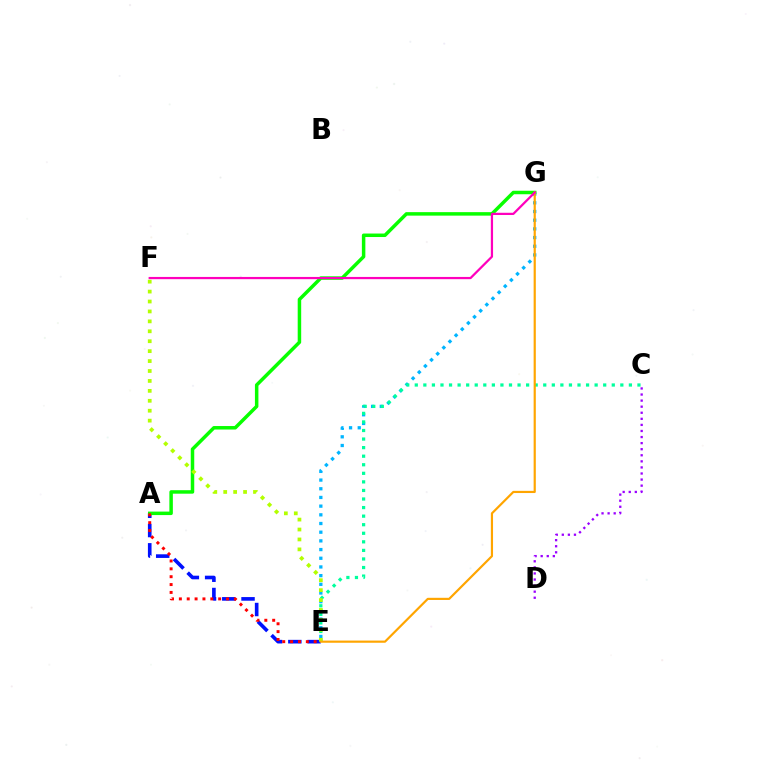{('E', 'G'): [{'color': '#00b5ff', 'line_style': 'dotted', 'thickness': 2.36}, {'color': '#ffa500', 'line_style': 'solid', 'thickness': 1.57}], ('C', 'E'): [{'color': '#00ff9d', 'line_style': 'dotted', 'thickness': 2.33}], ('A', 'E'): [{'color': '#0010ff', 'line_style': 'dashed', 'thickness': 2.62}, {'color': '#ff0000', 'line_style': 'dotted', 'thickness': 2.14}], ('A', 'G'): [{'color': '#08ff00', 'line_style': 'solid', 'thickness': 2.51}], ('E', 'F'): [{'color': '#b3ff00', 'line_style': 'dotted', 'thickness': 2.7}], ('F', 'G'): [{'color': '#ff00bd', 'line_style': 'solid', 'thickness': 1.61}], ('C', 'D'): [{'color': '#9b00ff', 'line_style': 'dotted', 'thickness': 1.65}]}